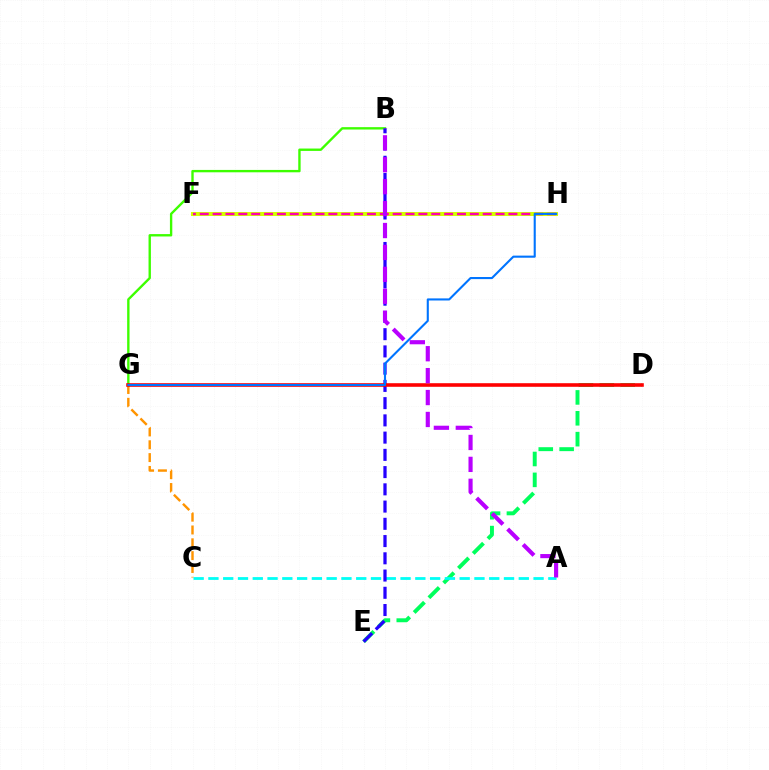{('D', 'E'): [{'color': '#00ff5c', 'line_style': 'dashed', 'thickness': 2.84}], ('F', 'H'): [{'color': '#d1ff00', 'line_style': 'solid', 'thickness': 2.9}, {'color': '#ff00ac', 'line_style': 'dashed', 'thickness': 1.75}], ('C', 'G'): [{'color': '#ff9400', 'line_style': 'dashed', 'thickness': 1.74}], ('A', 'C'): [{'color': '#00fff6', 'line_style': 'dashed', 'thickness': 2.01}], ('B', 'G'): [{'color': '#3dff00', 'line_style': 'solid', 'thickness': 1.71}], ('B', 'E'): [{'color': '#2500ff', 'line_style': 'dashed', 'thickness': 2.34}], ('D', 'G'): [{'color': '#ff0000', 'line_style': 'solid', 'thickness': 2.59}], ('A', 'B'): [{'color': '#b900ff', 'line_style': 'dashed', 'thickness': 2.98}], ('G', 'H'): [{'color': '#0074ff', 'line_style': 'solid', 'thickness': 1.51}]}